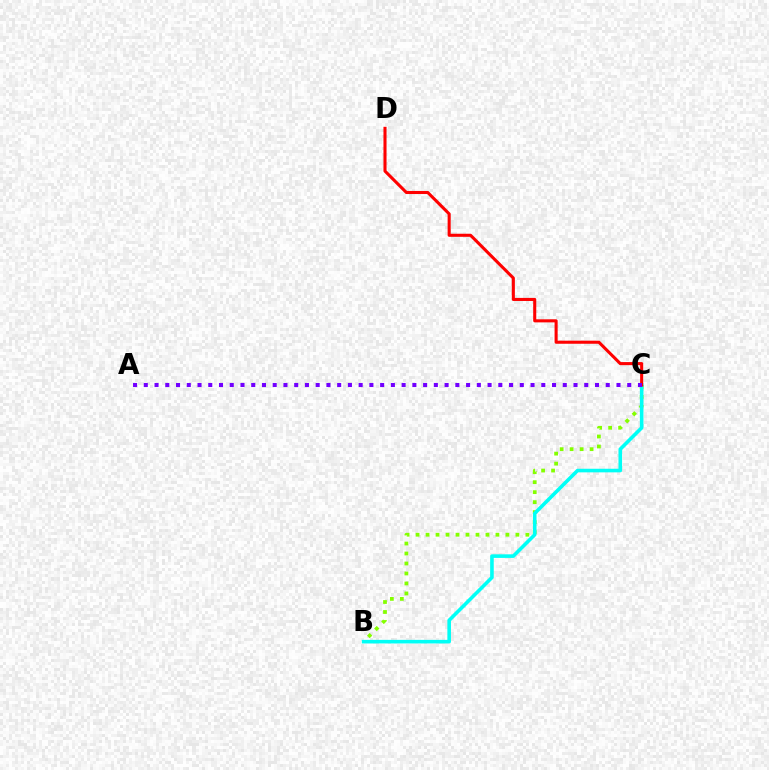{('B', 'C'): [{'color': '#84ff00', 'line_style': 'dotted', 'thickness': 2.71}, {'color': '#00fff6', 'line_style': 'solid', 'thickness': 2.58}], ('C', 'D'): [{'color': '#ff0000', 'line_style': 'solid', 'thickness': 2.21}], ('A', 'C'): [{'color': '#7200ff', 'line_style': 'dotted', 'thickness': 2.92}]}